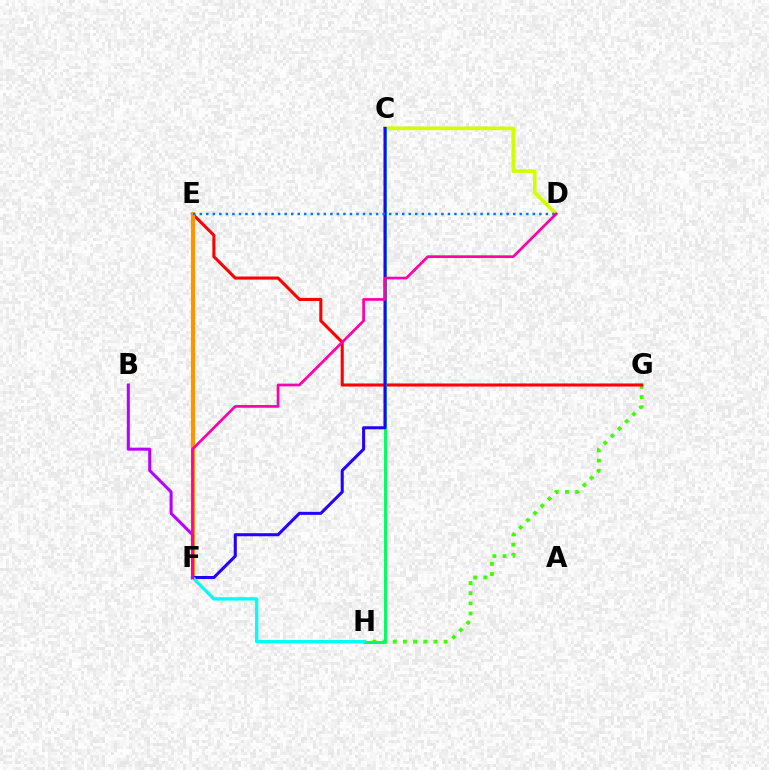{('G', 'H'): [{'color': '#3dff00', 'line_style': 'dotted', 'thickness': 2.76}], ('E', 'G'): [{'color': '#ff0000', 'line_style': 'solid', 'thickness': 2.21}], ('C', 'D'): [{'color': '#d1ff00', 'line_style': 'solid', 'thickness': 2.64}], ('E', 'F'): [{'color': '#ff9400', 'line_style': 'solid', 'thickness': 2.97}], ('C', 'H'): [{'color': '#00ff5c', 'line_style': 'solid', 'thickness': 2.1}], ('C', 'F'): [{'color': '#2500ff', 'line_style': 'solid', 'thickness': 2.2}], ('D', 'E'): [{'color': '#0074ff', 'line_style': 'dotted', 'thickness': 1.77}], ('F', 'H'): [{'color': '#00fff6', 'line_style': 'solid', 'thickness': 2.37}], ('B', 'F'): [{'color': '#b900ff', 'line_style': 'solid', 'thickness': 2.18}], ('D', 'F'): [{'color': '#ff00ac', 'line_style': 'solid', 'thickness': 1.95}]}